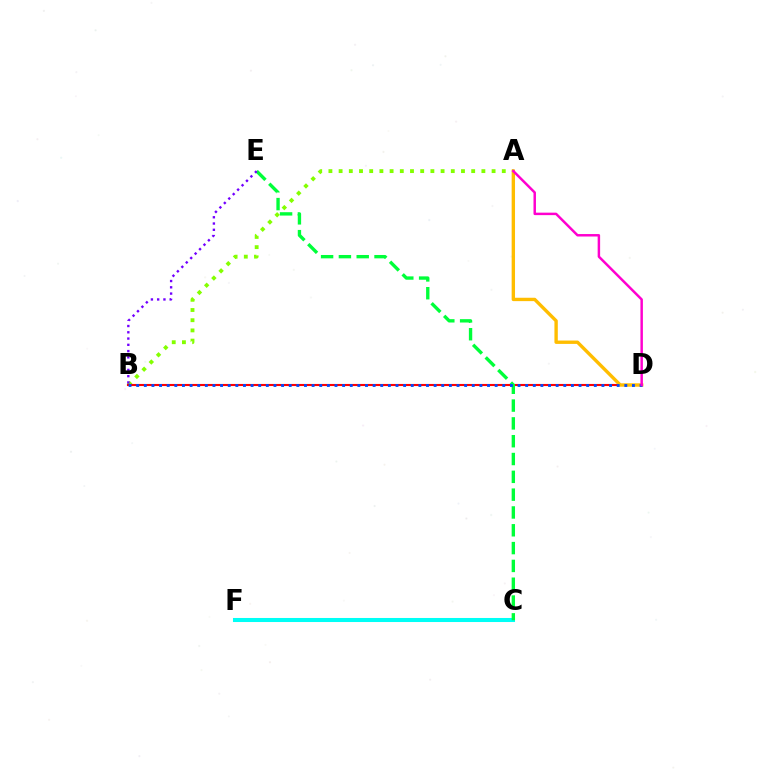{('A', 'B'): [{'color': '#84ff00', 'line_style': 'dotted', 'thickness': 2.77}], ('C', 'F'): [{'color': '#00fff6', 'line_style': 'solid', 'thickness': 2.91}], ('B', 'D'): [{'color': '#ff0000', 'line_style': 'solid', 'thickness': 1.52}, {'color': '#004bff', 'line_style': 'dotted', 'thickness': 2.07}], ('C', 'E'): [{'color': '#00ff39', 'line_style': 'dashed', 'thickness': 2.42}], ('A', 'D'): [{'color': '#ffbd00', 'line_style': 'solid', 'thickness': 2.43}, {'color': '#ff00cf', 'line_style': 'solid', 'thickness': 1.78}], ('B', 'E'): [{'color': '#7200ff', 'line_style': 'dotted', 'thickness': 1.7}]}